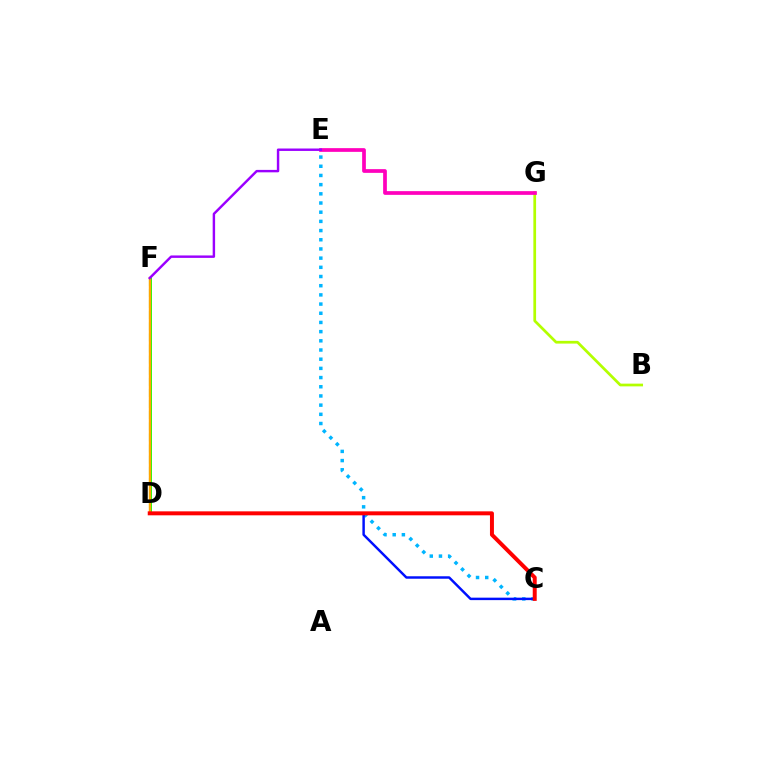{('B', 'G'): [{'color': '#b3ff00', 'line_style': 'solid', 'thickness': 1.96}], ('E', 'G'): [{'color': '#ff00bd', 'line_style': 'solid', 'thickness': 2.68}], ('C', 'E'): [{'color': '#00b5ff', 'line_style': 'dotted', 'thickness': 2.5}], ('D', 'F'): [{'color': '#08ff00', 'line_style': 'solid', 'thickness': 2.09}, {'color': '#00ff9d', 'line_style': 'dashed', 'thickness': 1.51}, {'color': '#ffa500', 'line_style': 'solid', 'thickness': 1.73}], ('C', 'D'): [{'color': '#0010ff', 'line_style': 'solid', 'thickness': 1.77}, {'color': '#ff0000', 'line_style': 'solid', 'thickness': 2.86}], ('E', 'F'): [{'color': '#9b00ff', 'line_style': 'solid', 'thickness': 1.75}]}